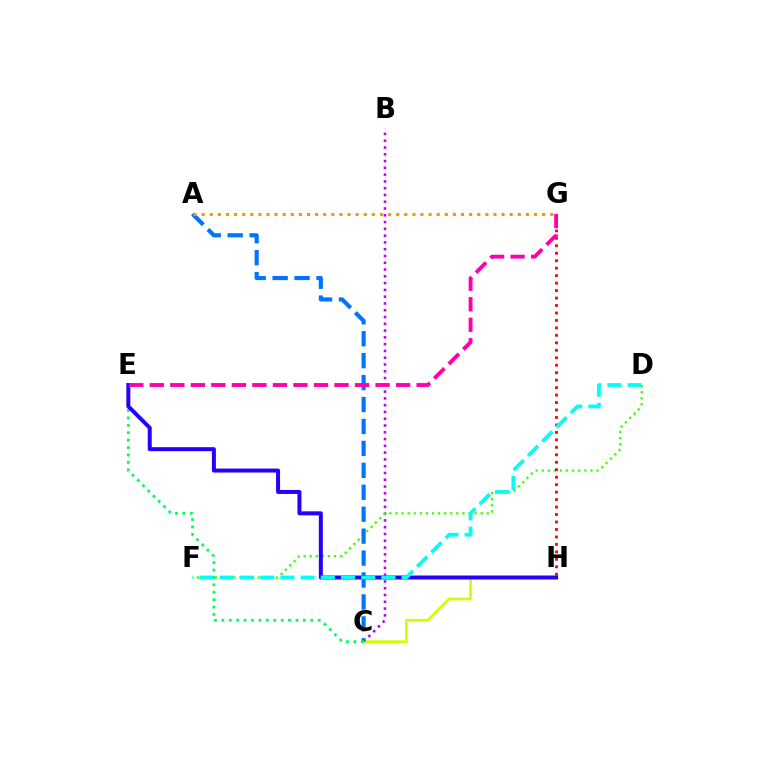{('B', 'C'): [{'color': '#b900ff', 'line_style': 'dotted', 'thickness': 1.84}], ('C', 'H'): [{'color': '#d1ff00', 'line_style': 'solid', 'thickness': 1.97}], ('D', 'F'): [{'color': '#3dff00', 'line_style': 'dotted', 'thickness': 1.65}, {'color': '#00fff6', 'line_style': 'dashed', 'thickness': 2.74}], ('A', 'C'): [{'color': '#0074ff', 'line_style': 'dashed', 'thickness': 2.98}], ('G', 'H'): [{'color': '#ff0000', 'line_style': 'dotted', 'thickness': 2.03}], ('C', 'E'): [{'color': '#00ff5c', 'line_style': 'dotted', 'thickness': 2.01}], ('E', 'H'): [{'color': '#2500ff', 'line_style': 'solid', 'thickness': 2.87}], ('A', 'G'): [{'color': '#ff9400', 'line_style': 'dotted', 'thickness': 2.2}], ('E', 'G'): [{'color': '#ff00ac', 'line_style': 'dashed', 'thickness': 2.79}]}